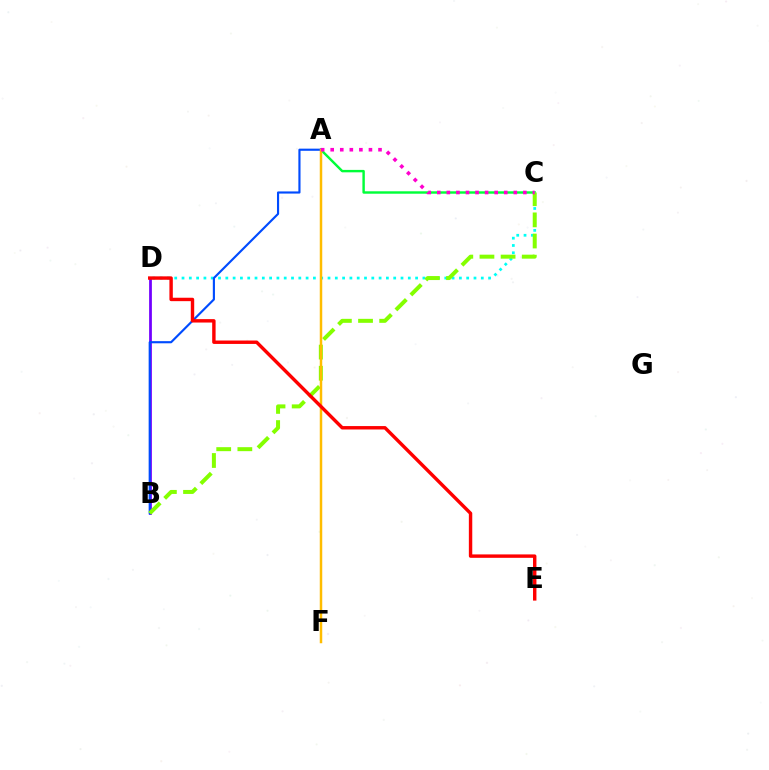{('B', 'D'): [{'color': '#7200ff', 'line_style': 'solid', 'thickness': 1.99}], ('A', 'C'): [{'color': '#00ff39', 'line_style': 'solid', 'thickness': 1.75}, {'color': '#ff00cf', 'line_style': 'dotted', 'thickness': 2.6}], ('C', 'D'): [{'color': '#00fff6', 'line_style': 'dotted', 'thickness': 1.98}], ('A', 'B'): [{'color': '#004bff', 'line_style': 'solid', 'thickness': 1.55}], ('B', 'C'): [{'color': '#84ff00', 'line_style': 'dashed', 'thickness': 2.87}], ('A', 'F'): [{'color': '#ffbd00', 'line_style': 'solid', 'thickness': 1.79}], ('D', 'E'): [{'color': '#ff0000', 'line_style': 'solid', 'thickness': 2.46}]}